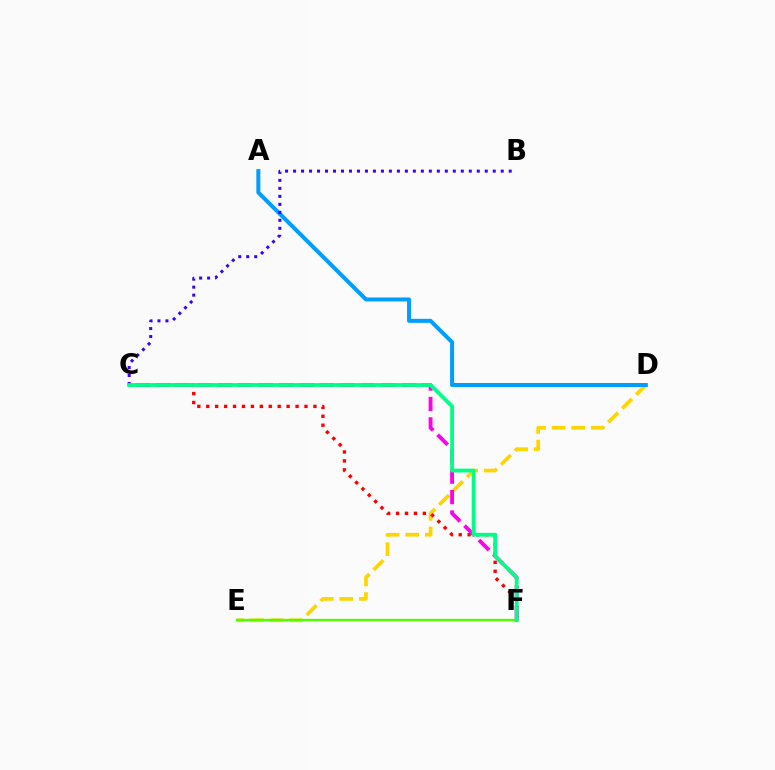{('D', 'E'): [{'color': '#ffd500', 'line_style': 'dashed', 'thickness': 2.66}], ('C', 'F'): [{'color': '#ff0000', 'line_style': 'dotted', 'thickness': 2.43}, {'color': '#ff00ed', 'line_style': 'dashed', 'thickness': 2.77}, {'color': '#00ff86', 'line_style': 'solid', 'thickness': 2.74}], ('A', 'D'): [{'color': '#009eff', 'line_style': 'solid', 'thickness': 2.88}], ('B', 'C'): [{'color': '#3700ff', 'line_style': 'dotted', 'thickness': 2.17}], ('E', 'F'): [{'color': '#4fff00', 'line_style': 'solid', 'thickness': 1.68}]}